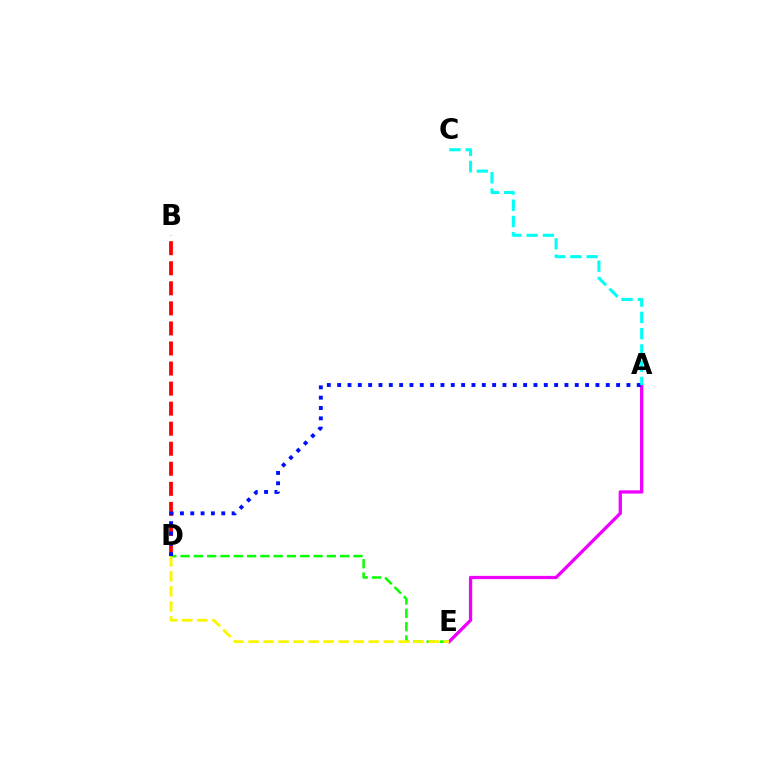{('A', 'E'): [{'color': '#ee00ff', 'line_style': 'solid', 'thickness': 2.36}], ('B', 'D'): [{'color': '#ff0000', 'line_style': 'dashed', 'thickness': 2.72}], ('D', 'E'): [{'color': '#08ff00', 'line_style': 'dashed', 'thickness': 1.81}, {'color': '#fcf500', 'line_style': 'dashed', 'thickness': 2.04}], ('A', 'D'): [{'color': '#0010ff', 'line_style': 'dotted', 'thickness': 2.81}], ('A', 'C'): [{'color': '#00fff6', 'line_style': 'dashed', 'thickness': 2.21}]}